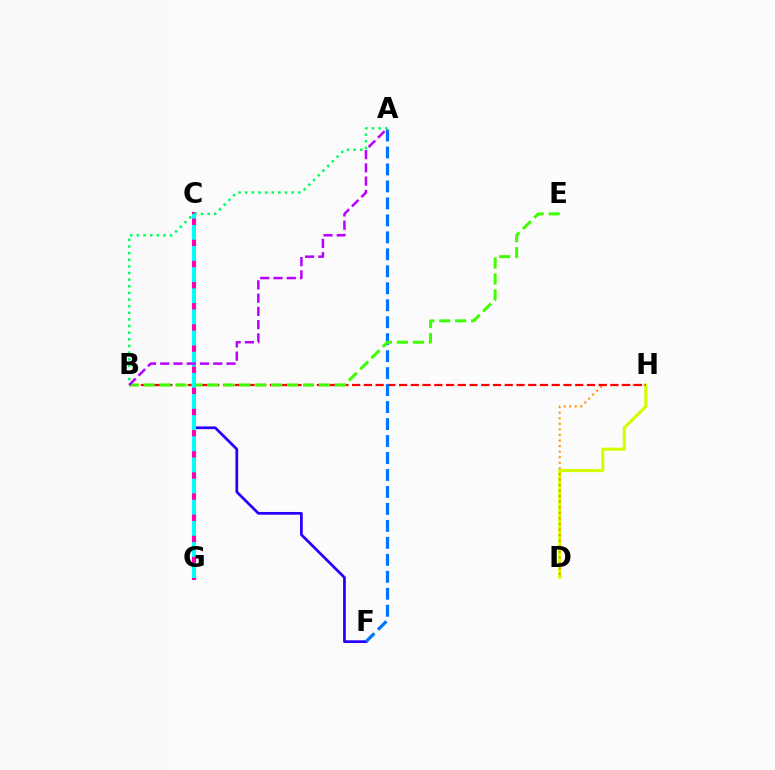{('D', 'H'): [{'color': '#d1ff00', 'line_style': 'solid', 'thickness': 2.25}, {'color': '#ff9400', 'line_style': 'dotted', 'thickness': 1.51}], ('C', 'F'): [{'color': '#2500ff', 'line_style': 'solid', 'thickness': 1.96}], ('C', 'G'): [{'color': '#ff00ac', 'line_style': 'solid', 'thickness': 2.94}, {'color': '#00fff6', 'line_style': 'dashed', 'thickness': 2.87}], ('A', 'B'): [{'color': '#00ff5c', 'line_style': 'dotted', 'thickness': 1.8}, {'color': '#b900ff', 'line_style': 'dashed', 'thickness': 1.8}], ('B', 'H'): [{'color': '#ff0000', 'line_style': 'dashed', 'thickness': 1.59}], ('A', 'F'): [{'color': '#0074ff', 'line_style': 'dashed', 'thickness': 2.31}], ('B', 'E'): [{'color': '#3dff00', 'line_style': 'dashed', 'thickness': 2.16}]}